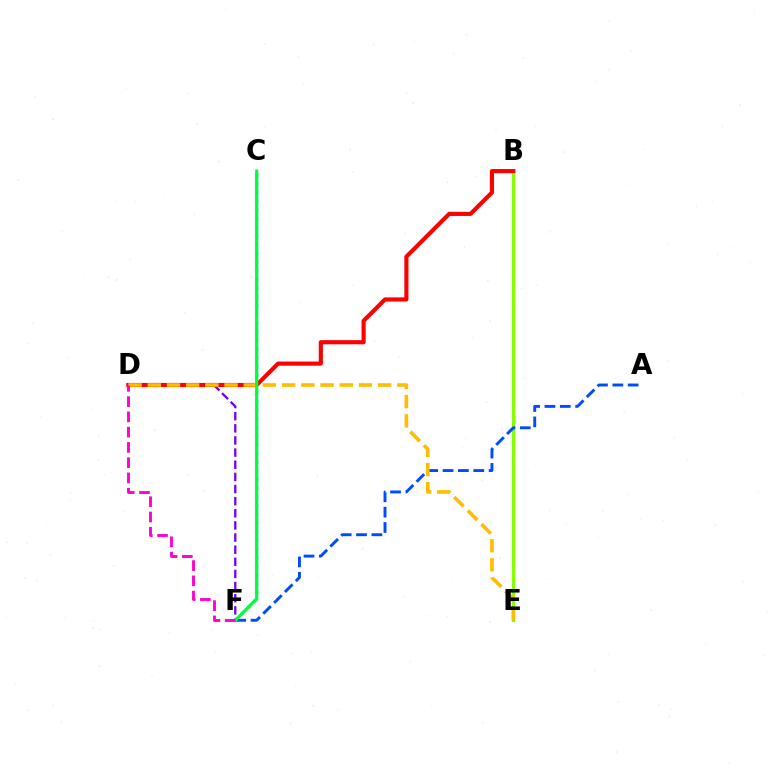{('D', 'F'): [{'color': '#7200ff', 'line_style': 'dashed', 'thickness': 1.65}, {'color': '#ff00cf', 'line_style': 'dashed', 'thickness': 2.07}], ('B', 'E'): [{'color': '#84ff00', 'line_style': 'solid', 'thickness': 2.41}], ('C', 'F'): [{'color': '#00fff6', 'line_style': 'dotted', 'thickness': 2.36}, {'color': '#00ff39', 'line_style': 'solid', 'thickness': 2.29}], ('A', 'F'): [{'color': '#004bff', 'line_style': 'dashed', 'thickness': 2.09}], ('B', 'D'): [{'color': '#ff0000', 'line_style': 'solid', 'thickness': 2.99}], ('D', 'E'): [{'color': '#ffbd00', 'line_style': 'dashed', 'thickness': 2.61}]}